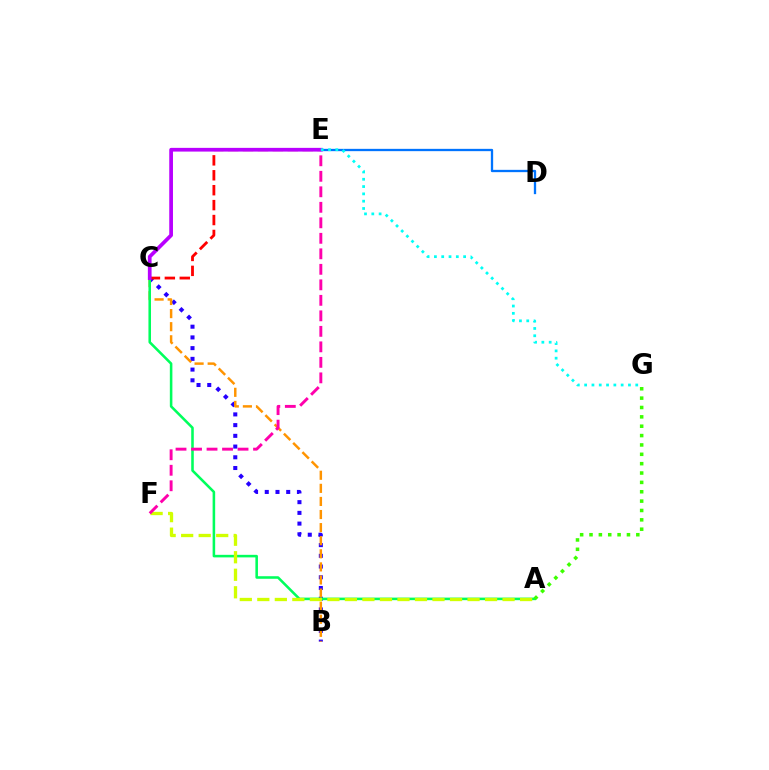{('B', 'C'): [{'color': '#2500ff', 'line_style': 'dotted', 'thickness': 2.91}, {'color': '#ff9400', 'line_style': 'dashed', 'thickness': 1.78}], ('D', 'E'): [{'color': '#0074ff', 'line_style': 'solid', 'thickness': 1.66}], ('C', 'E'): [{'color': '#ff0000', 'line_style': 'dashed', 'thickness': 2.03}, {'color': '#b900ff', 'line_style': 'solid', 'thickness': 2.68}], ('A', 'C'): [{'color': '#00ff5c', 'line_style': 'solid', 'thickness': 1.84}], ('A', 'F'): [{'color': '#d1ff00', 'line_style': 'dashed', 'thickness': 2.38}], ('E', 'F'): [{'color': '#ff00ac', 'line_style': 'dashed', 'thickness': 2.11}], ('A', 'G'): [{'color': '#3dff00', 'line_style': 'dotted', 'thickness': 2.54}], ('E', 'G'): [{'color': '#00fff6', 'line_style': 'dotted', 'thickness': 1.98}]}